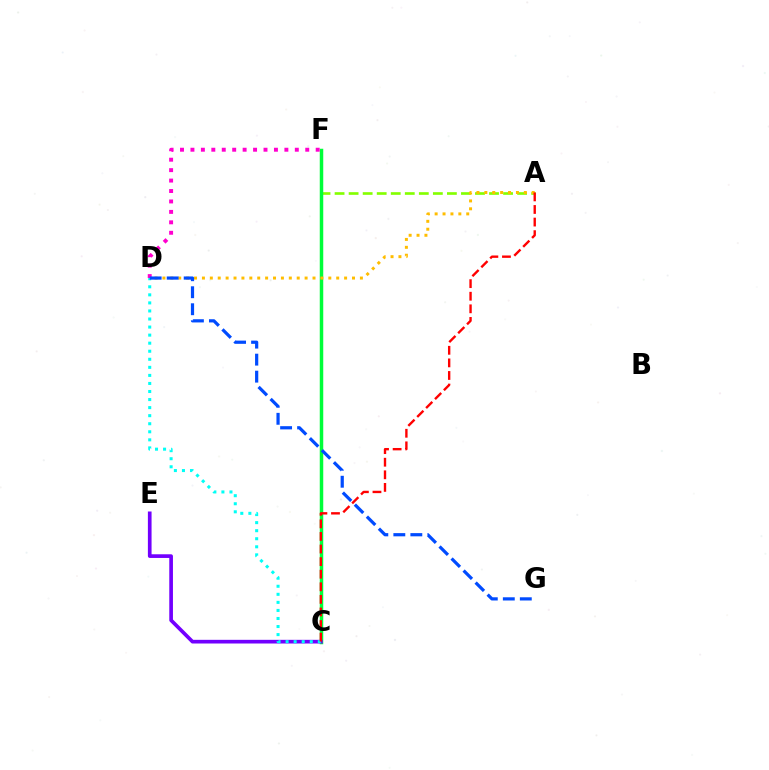{('A', 'F'): [{'color': '#84ff00', 'line_style': 'dashed', 'thickness': 1.91}], ('C', 'F'): [{'color': '#00ff39', 'line_style': 'solid', 'thickness': 2.51}], ('D', 'F'): [{'color': '#ff00cf', 'line_style': 'dotted', 'thickness': 2.84}], ('C', 'E'): [{'color': '#7200ff', 'line_style': 'solid', 'thickness': 2.65}], ('C', 'D'): [{'color': '#00fff6', 'line_style': 'dotted', 'thickness': 2.19}], ('A', 'D'): [{'color': '#ffbd00', 'line_style': 'dotted', 'thickness': 2.15}], ('D', 'G'): [{'color': '#004bff', 'line_style': 'dashed', 'thickness': 2.31}], ('A', 'C'): [{'color': '#ff0000', 'line_style': 'dashed', 'thickness': 1.71}]}